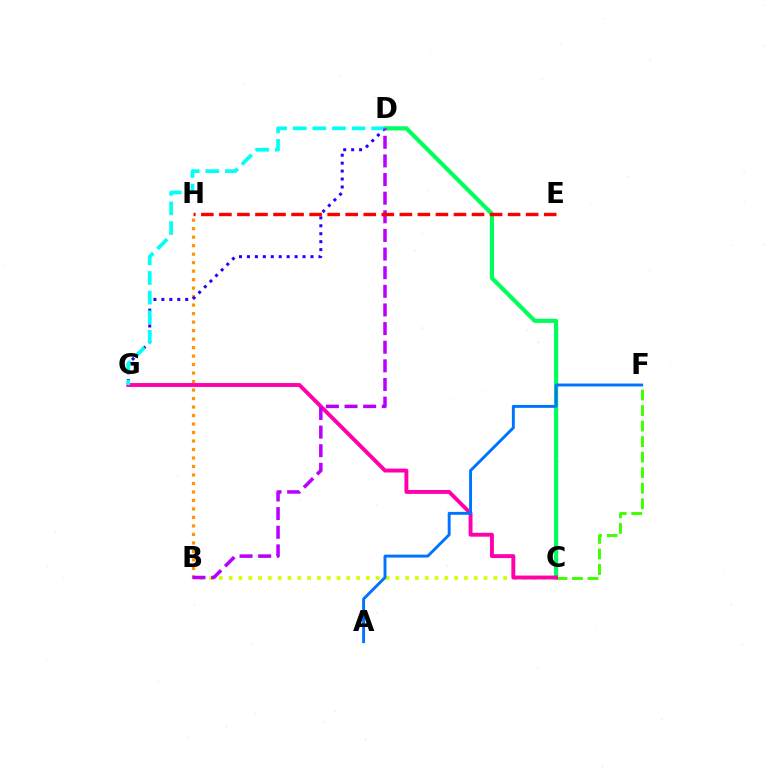{('C', 'D'): [{'color': '#00ff5c', 'line_style': 'solid', 'thickness': 3.0}], ('B', 'H'): [{'color': '#ff9400', 'line_style': 'dotted', 'thickness': 2.31}], ('B', 'C'): [{'color': '#d1ff00', 'line_style': 'dotted', 'thickness': 2.66}], ('D', 'G'): [{'color': '#2500ff', 'line_style': 'dotted', 'thickness': 2.16}, {'color': '#00fff6', 'line_style': 'dashed', 'thickness': 2.66}], ('C', 'F'): [{'color': '#3dff00', 'line_style': 'dashed', 'thickness': 2.11}], ('C', 'G'): [{'color': '#ff00ac', 'line_style': 'solid', 'thickness': 2.81}], ('A', 'F'): [{'color': '#0074ff', 'line_style': 'solid', 'thickness': 2.1}], ('B', 'D'): [{'color': '#b900ff', 'line_style': 'dashed', 'thickness': 2.53}], ('E', 'H'): [{'color': '#ff0000', 'line_style': 'dashed', 'thickness': 2.45}]}